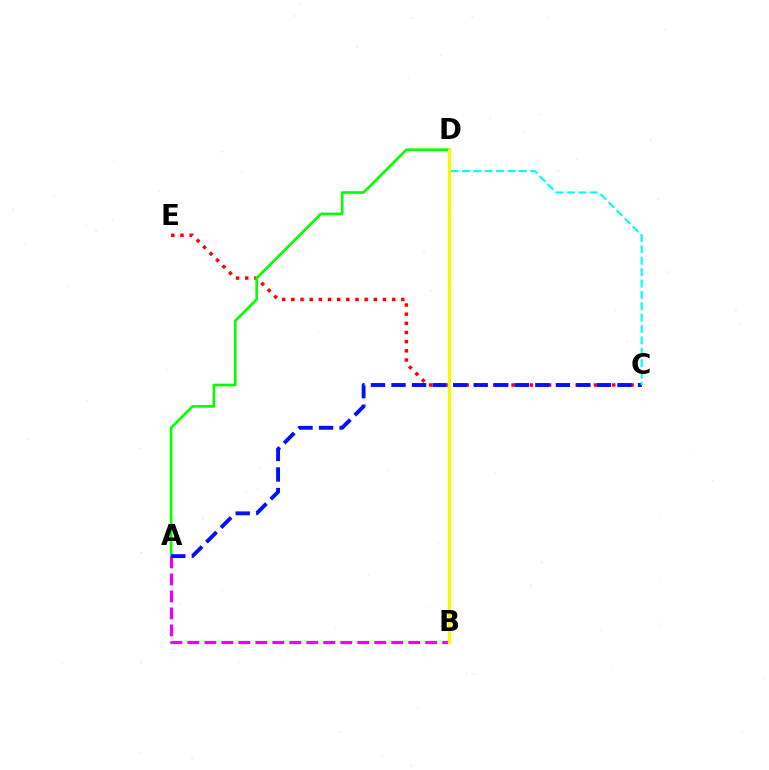{('C', 'E'): [{'color': '#ff0000', 'line_style': 'dotted', 'thickness': 2.49}], ('A', 'D'): [{'color': '#08ff00', 'line_style': 'solid', 'thickness': 1.91}], ('A', 'B'): [{'color': '#ee00ff', 'line_style': 'dashed', 'thickness': 2.31}], ('A', 'C'): [{'color': '#0010ff', 'line_style': 'dashed', 'thickness': 2.79}], ('C', 'D'): [{'color': '#00fff6', 'line_style': 'dashed', 'thickness': 1.55}], ('B', 'D'): [{'color': '#fcf500', 'line_style': 'solid', 'thickness': 2.33}]}